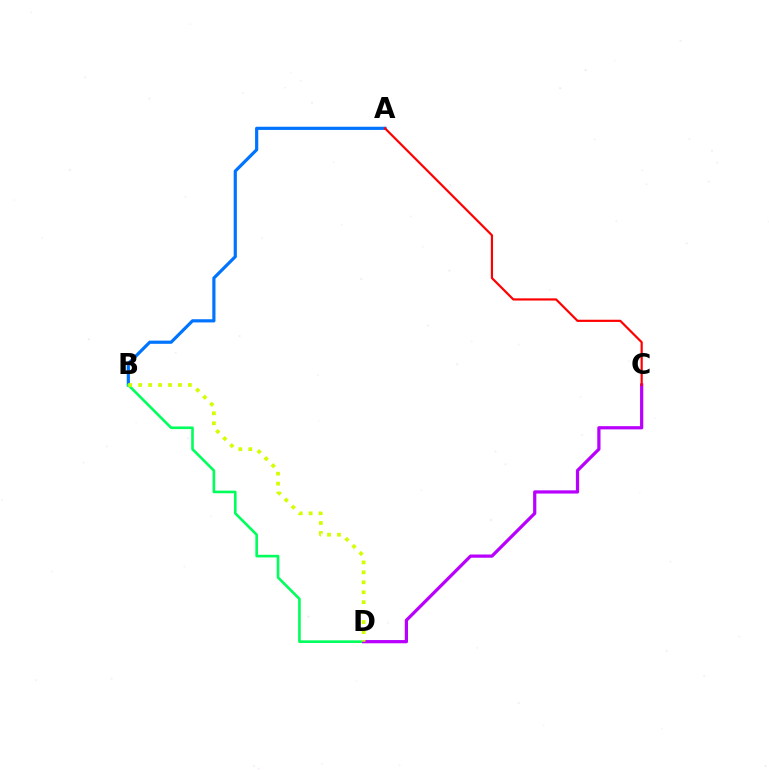{('A', 'B'): [{'color': '#0074ff', 'line_style': 'solid', 'thickness': 2.29}], ('B', 'D'): [{'color': '#00ff5c', 'line_style': 'solid', 'thickness': 1.89}, {'color': '#d1ff00', 'line_style': 'dotted', 'thickness': 2.7}], ('C', 'D'): [{'color': '#b900ff', 'line_style': 'solid', 'thickness': 2.32}], ('A', 'C'): [{'color': '#ff0000', 'line_style': 'solid', 'thickness': 1.58}]}